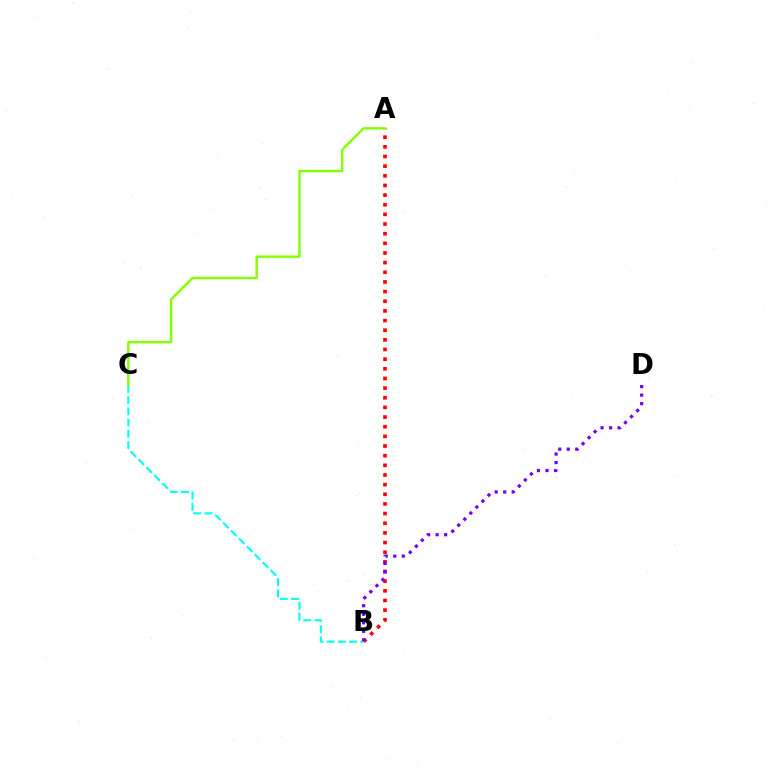{('A', 'B'): [{'color': '#ff0000', 'line_style': 'dotted', 'thickness': 2.62}], ('B', 'C'): [{'color': '#00fff6', 'line_style': 'dashed', 'thickness': 1.52}], ('A', 'C'): [{'color': '#84ff00', 'line_style': 'solid', 'thickness': 1.74}], ('B', 'D'): [{'color': '#7200ff', 'line_style': 'dotted', 'thickness': 2.32}]}